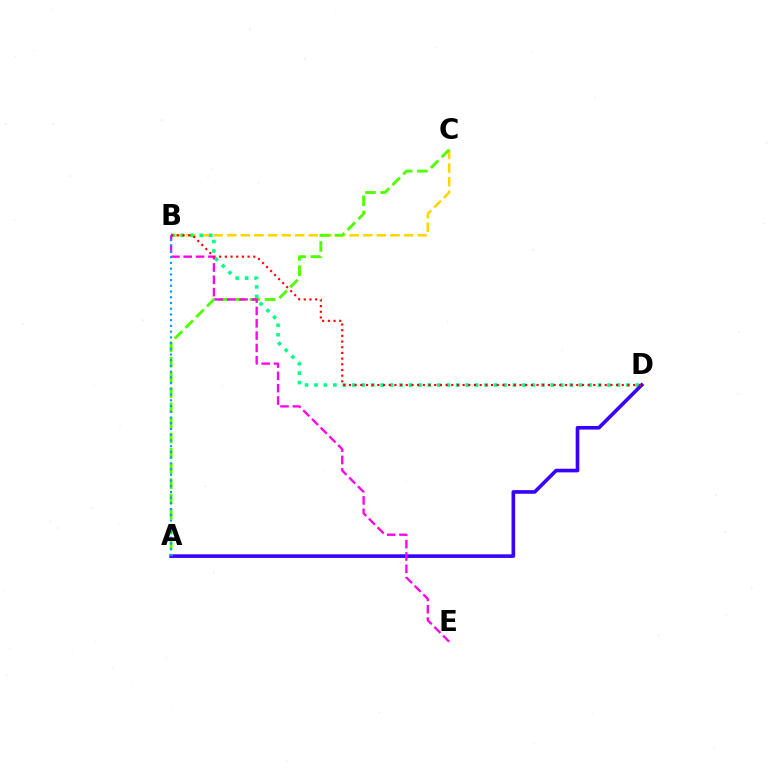{('B', 'C'): [{'color': '#ffd500', 'line_style': 'dashed', 'thickness': 1.85}], ('B', 'D'): [{'color': '#00ff86', 'line_style': 'dotted', 'thickness': 2.57}, {'color': '#ff0000', 'line_style': 'dotted', 'thickness': 1.54}], ('A', 'D'): [{'color': '#3700ff', 'line_style': 'solid', 'thickness': 2.61}], ('A', 'C'): [{'color': '#4fff00', 'line_style': 'dashed', 'thickness': 2.06}], ('B', 'E'): [{'color': '#ff00ed', 'line_style': 'dashed', 'thickness': 1.67}], ('A', 'B'): [{'color': '#009eff', 'line_style': 'dotted', 'thickness': 1.56}]}